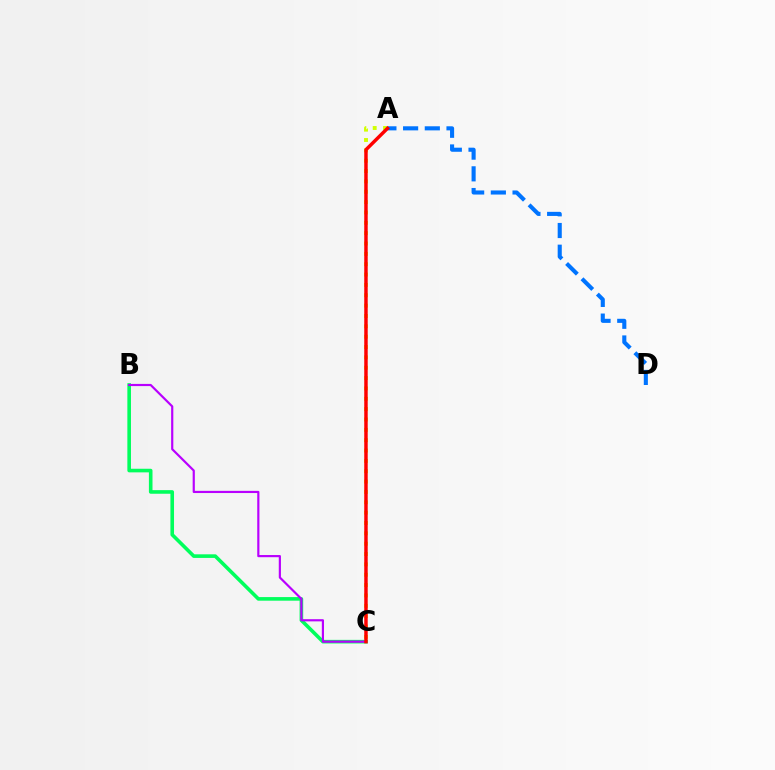{('A', 'C'): [{'color': '#d1ff00', 'line_style': 'dotted', 'thickness': 2.81}, {'color': '#ff0000', 'line_style': 'solid', 'thickness': 2.49}], ('A', 'D'): [{'color': '#0074ff', 'line_style': 'dashed', 'thickness': 2.95}], ('B', 'C'): [{'color': '#00ff5c', 'line_style': 'solid', 'thickness': 2.59}, {'color': '#b900ff', 'line_style': 'solid', 'thickness': 1.57}]}